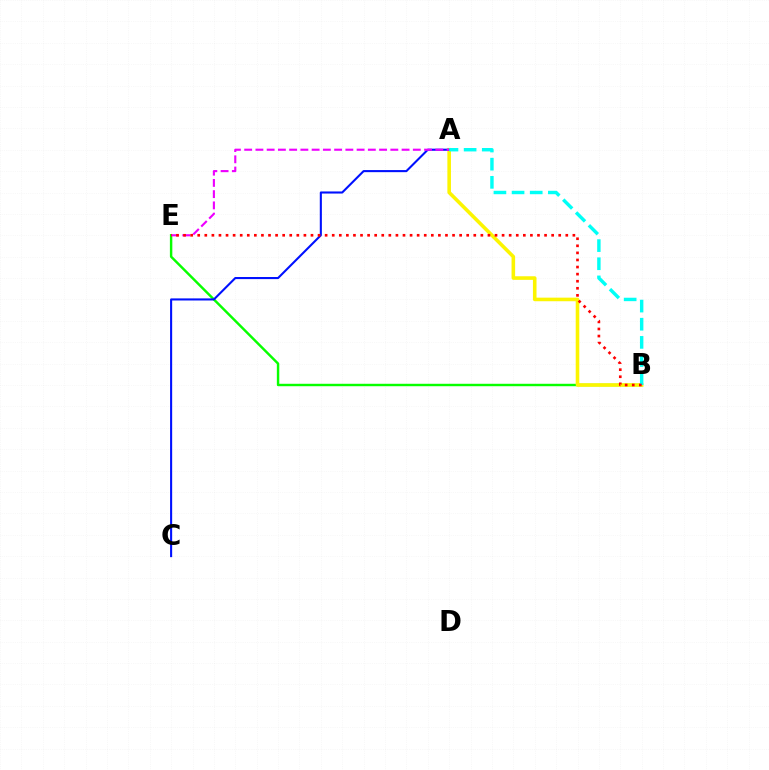{('B', 'E'): [{'color': '#08ff00', 'line_style': 'solid', 'thickness': 1.75}, {'color': '#ff0000', 'line_style': 'dotted', 'thickness': 1.92}], ('A', 'B'): [{'color': '#fcf500', 'line_style': 'solid', 'thickness': 2.58}, {'color': '#00fff6', 'line_style': 'dashed', 'thickness': 2.47}], ('A', 'C'): [{'color': '#0010ff', 'line_style': 'solid', 'thickness': 1.5}], ('A', 'E'): [{'color': '#ee00ff', 'line_style': 'dashed', 'thickness': 1.53}]}